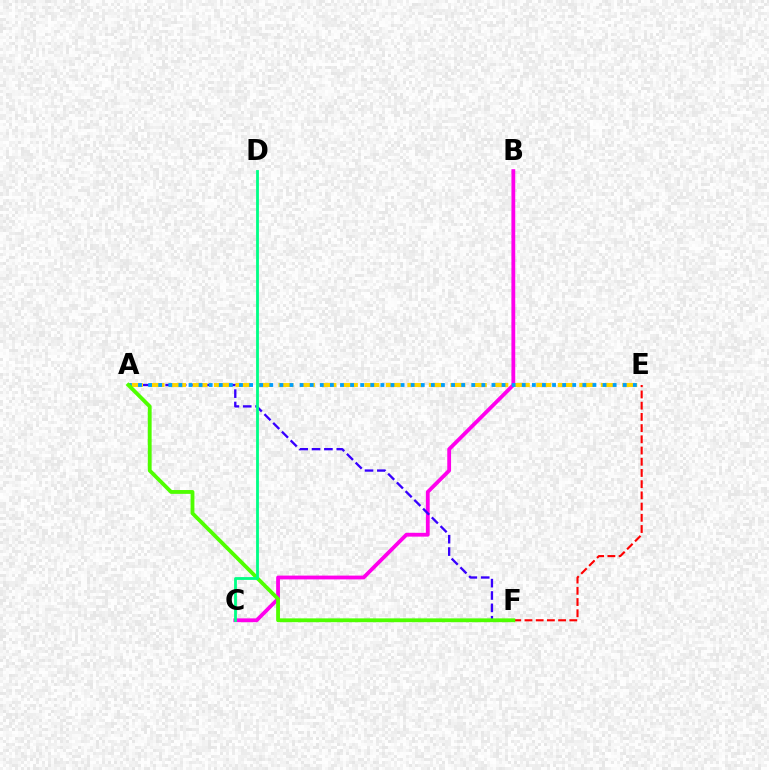{('B', 'C'): [{'color': '#ff00ed', 'line_style': 'solid', 'thickness': 2.74}], ('E', 'F'): [{'color': '#ff0000', 'line_style': 'dashed', 'thickness': 1.52}], ('A', 'F'): [{'color': '#3700ff', 'line_style': 'dashed', 'thickness': 1.68}, {'color': '#4fff00', 'line_style': 'solid', 'thickness': 2.75}], ('A', 'E'): [{'color': '#ffd500', 'line_style': 'dashed', 'thickness': 2.92}, {'color': '#009eff', 'line_style': 'dotted', 'thickness': 2.74}], ('C', 'D'): [{'color': '#00ff86', 'line_style': 'solid', 'thickness': 2.02}]}